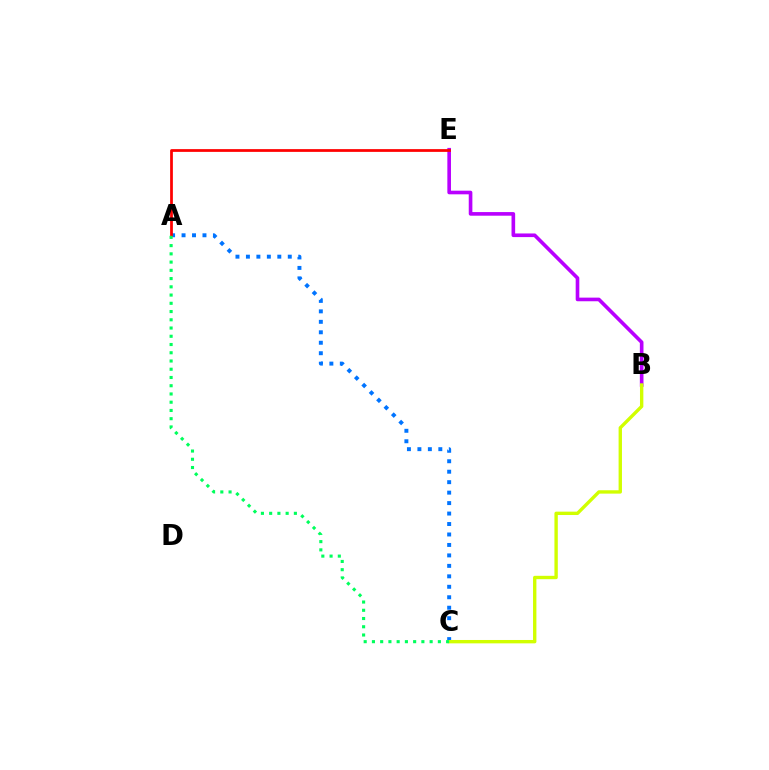{('B', 'E'): [{'color': '#b900ff', 'line_style': 'solid', 'thickness': 2.61}], ('A', 'C'): [{'color': '#0074ff', 'line_style': 'dotted', 'thickness': 2.84}, {'color': '#00ff5c', 'line_style': 'dotted', 'thickness': 2.24}], ('B', 'C'): [{'color': '#d1ff00', 'line_style': 'solid', 'thickness': 2.43}], ('A', 'E'): [{'color': '#ff0000', 'line_style': 'solid', 'thickness': 1.98}]}